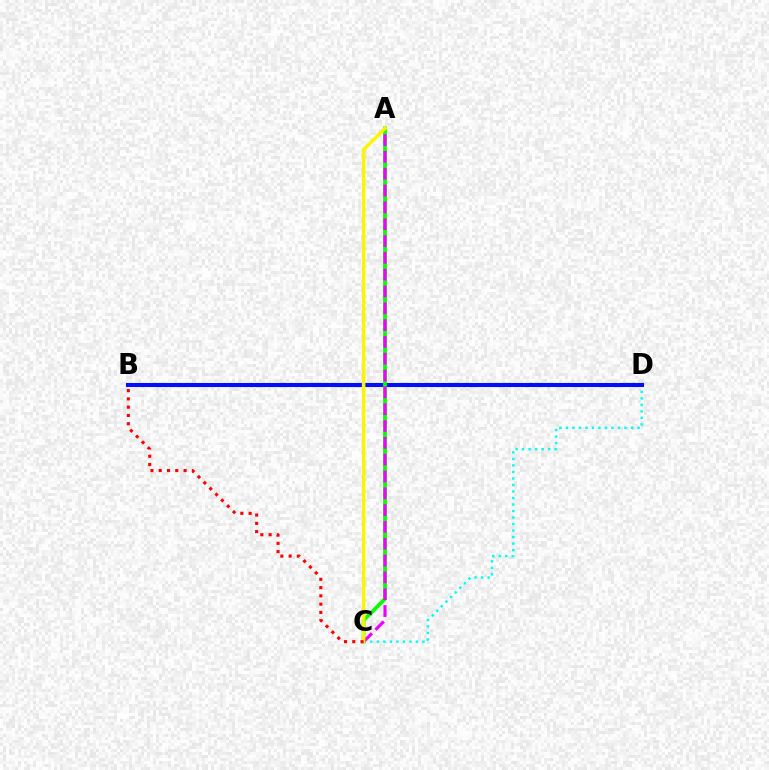{('C', 'D'): [{'color': '#00fff6', 'line_style': 'dotted', 'thickness': 1.77}], ('B', 'D'): [{'color': '#0010ff', 'line_style': 'solid', 'thickness': 2.95}], ('A', 'C'): [{'color': '#08ff00', 'line_style': 'solid', 'thickness': 2.71}, {'color': '#ee00ff', 'line_style': 'dashed', 'thickness': 2.28}, {'color': '#fcf500', 'line_style': 'solid', 'thickness': 2.5}], ('B', 'C'): [{'color': '#ff0000', 'line_style': 'dotted', 'thickness': 2.25}]}